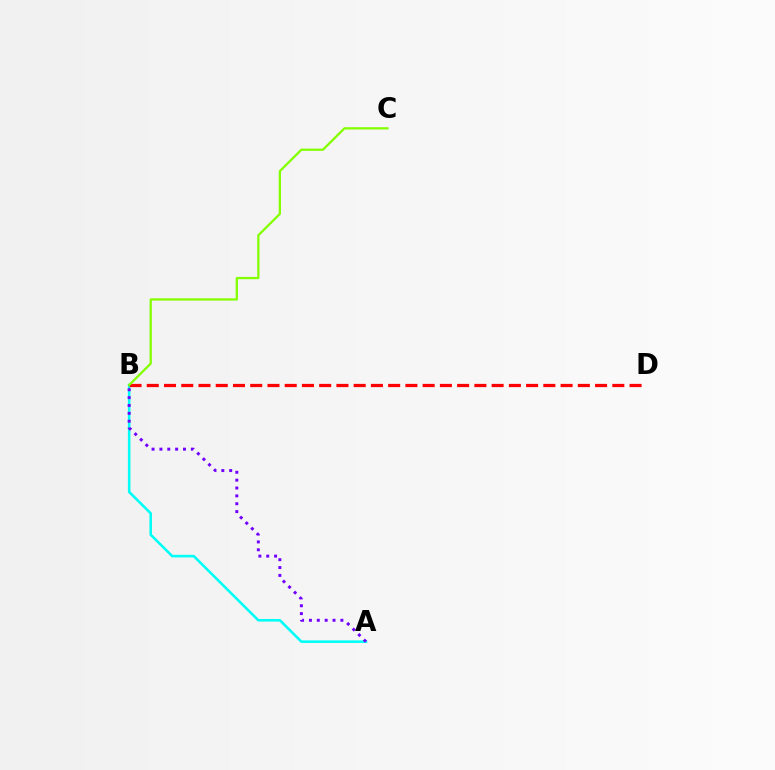{('A', 'B'): [{'color': '#00fff6', 'line_style': 'solid', 'thickness': 1.85}, {'color': '#7200ff', 'line_style': 'dotted', 'thickness': 2.14}], ('B', 'D'): [{'color': '#ff0000', 'line_style': 'dashed', 'thickness': 2.34}], ('B', 'C'): [{'color': '#84ff00', 'line_style': 'solid', 'thickness': 1.64}]}